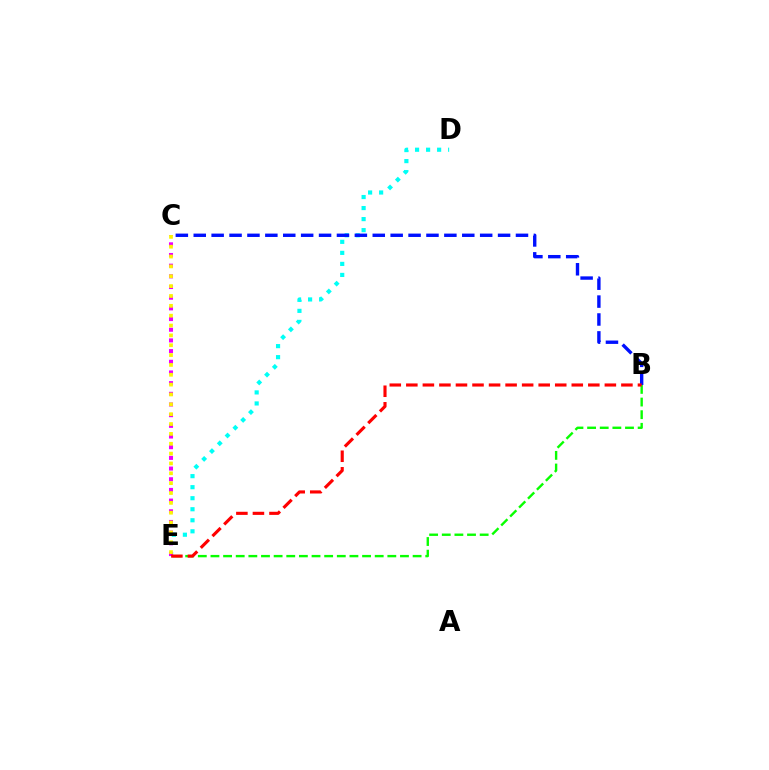{('D', 'E'): [{'color': '#00fff6', 'line_style': 'dotted', 'thickness': 3.0}], ('B', 'C'): [{'color': '#0010ff', 'line_style': 'dashed', 'thickness': 2.43}], ('B', 'E'): [{'color': '#08ff00', 'line_style': 'dashed', 'thickness': 1.72}, {'color': '#ff0000', 'line_style': 'dashed', 'thickness': 2.25}], ('C', 'E'): [{'color': '#ee00ff', 'line_style': 'dotted', 'thickness': 2.9}, {'color': '#fcf500', 'line_style': 'dotted', 'thickness': 2.68}]}